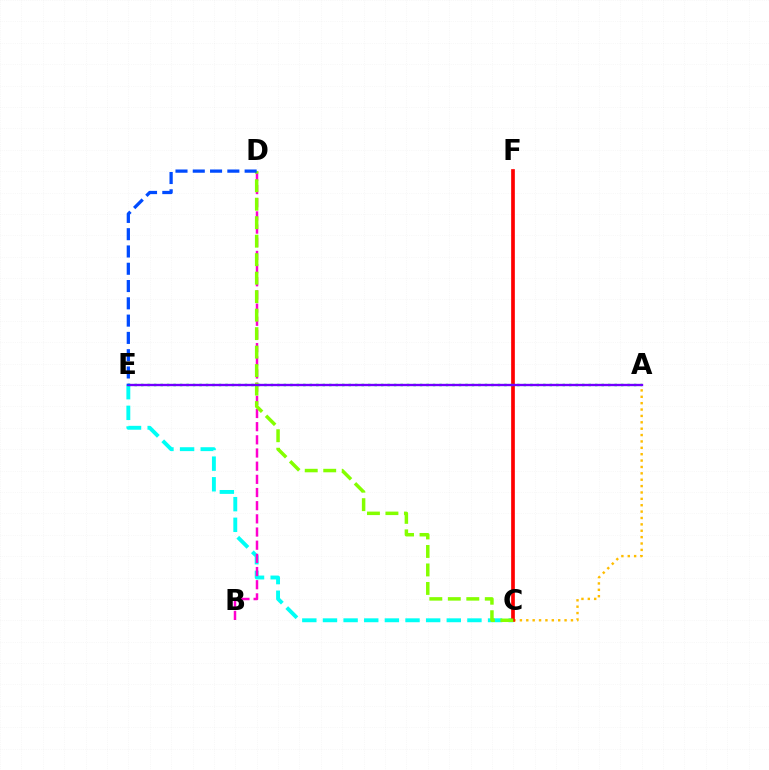{('C', 'E'): [{'color': '#00fff6', 'line_style': 'dashed', 'thickness': 2.8}], ('B', 'D'): [{'color': '#ff00cf', 'line_style': 'dashed', 'thickness': 1.79}], ('A', 'C'): [{'color': '#ffbd00', 'line_style': 'dotted', 'thickness': 1.73}], ('C', 'F'): [{'color': '#ff0000', 'line_style': 'solid', 'thickness': 2.66}], ('C', 'D'): [{'color': '#84ff00', 'line_style': 'dashed', 'thickness': 2.51}], ('A', 'E'): [{'color': '#00ff39', 'line_style': 'dotted', 'thickness': 1.76}, {'color': '#7200ff', 'line_style': 'solid', 'thickness': 1.7}], ('D', 'E'): [{'color': '#004bff', 'line_style': 'dashed', 'thickness': 2.35}]}